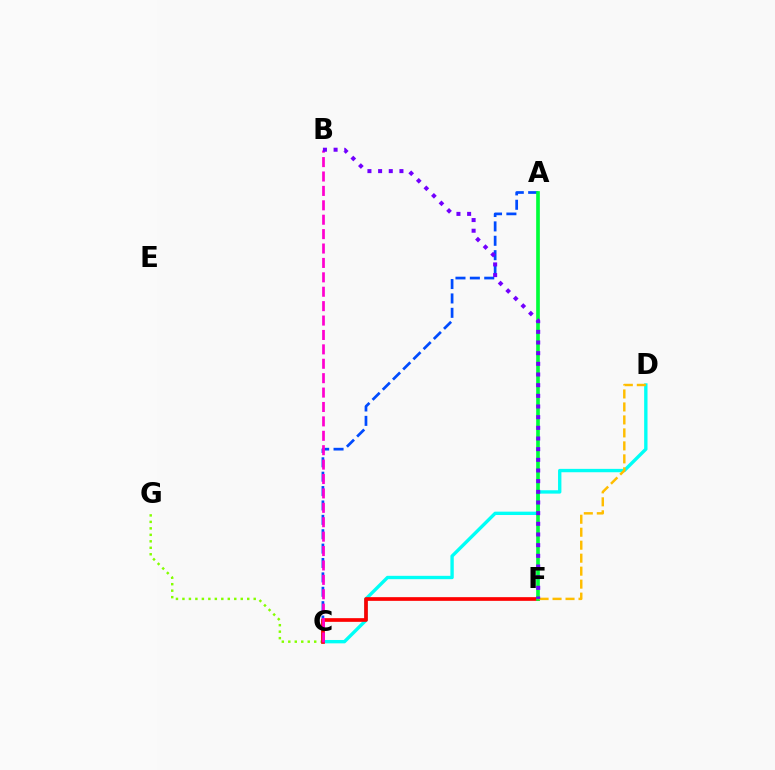{('A', 'C'): [{'color': '#004bff', 'line_style': 'dashed', 'thickness': 1.95}], ('C', 'G'): [{'color': '#84ff00', 'line_style': 'dotted', 'thickness': 1.76}], ('C', 'D'): [{'color': '#00fff6', 'line_style': 'solid', 'thickness': 2.42}], ('C', 'F'): [{'color': '#ff0000', 'line_style': 'solid', 'thickness': 2.65}], ('A', 'F'): [{'color': '#00ff39', 'line_style': 'solid', 'thickness': 2.64}], ('D', 'F'): [{'color': '#ffbd00', 'line_style': 'dashed', 'thickness': 1.76}], ('B', 'C'): [{'color': '#ff00cf', 'line_style': 'dashed', 'thickness': 1.96}], ('B', 'F'): [{'color': '#7200ff', 'line_style': 'dotted', 'thickness': 2.9}]}